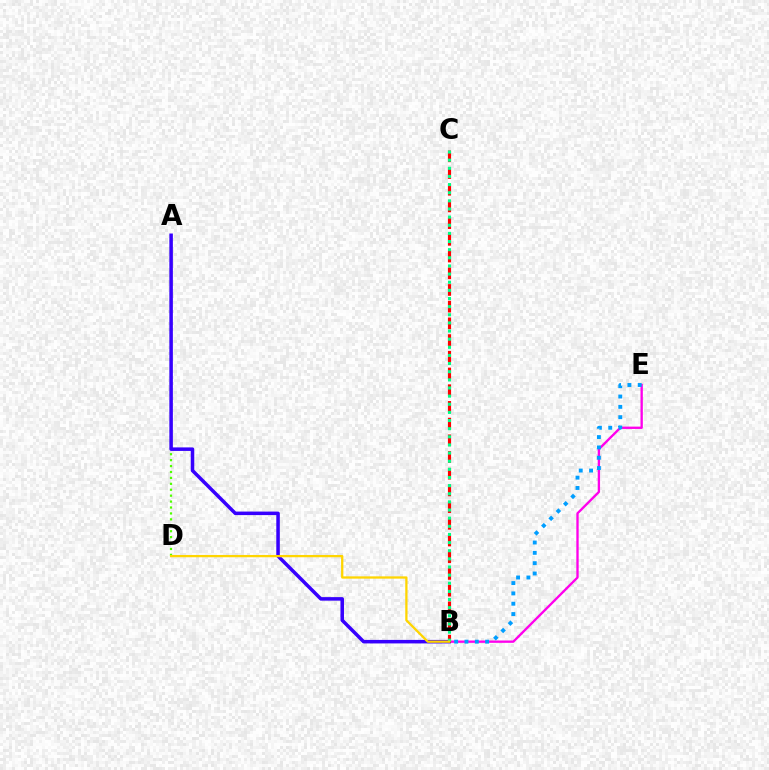{('B', 'E'): [{'color': '#ff00ed', 'line_style': 'solid', 'thickness': 1.68}, {'color': '#009eff', 'line_style': 'dotted', 'thickness': 2.81}], ('A', 'D'): [{'color': '#4fff00', 'line_style': 'dotted', 'thickness': 1.61}], ('A', 'B'): [{'color': '#3700ff', 'line_style': 'solid', 'thickness': 2.54}], ('B', 'C'): [{'color': '#ff0000', 'line_style': 'dashed', 'thickness': 2.27}, {'color': '#00ff86', 'line_style': 'dotted', 'thickness': 2.21}], ('B', 'D'): [{'color': '#ffd500', 'line_style': 'solid', 'thickness': 1.64}]}